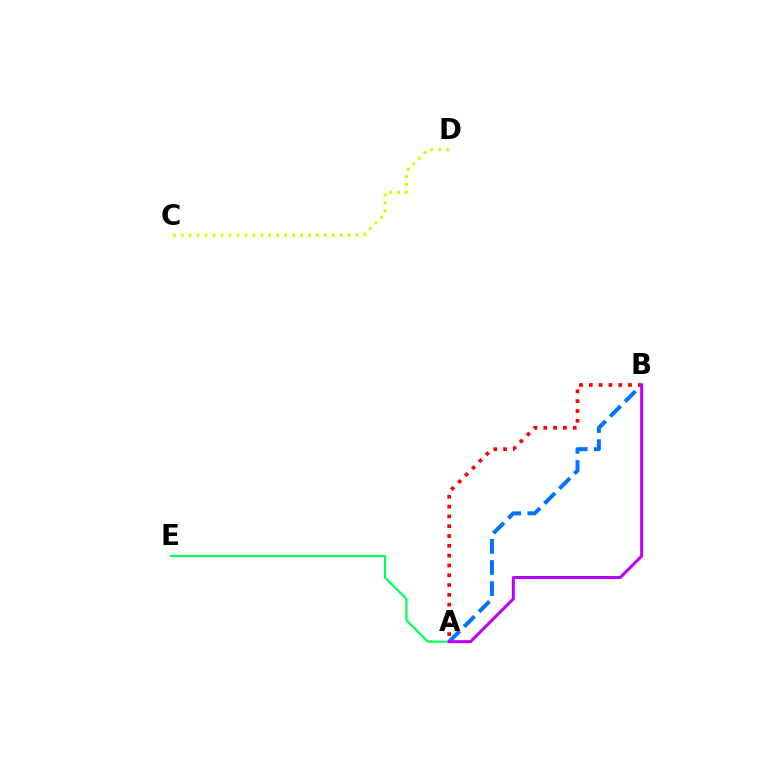{('C', 'D'): [{'color': '#d1ff00', 'line_style': 'dotted', 'thickness': 2.16}], ('A', 'B'): [{'color': '#0074ff', 'line_style': 'dashed', 'thickness': 2.87}, {'color': '#ff0000', 'line_style': 'dotted', 'thickness': 2.67}, {'color': '#b900ff', 'line_style': 'solid', 'thickness': 2.17}], ('A', 'E'): [{'color': '#00ff5c', 'line_style': 'solid', 'thickness': 1.57}]}